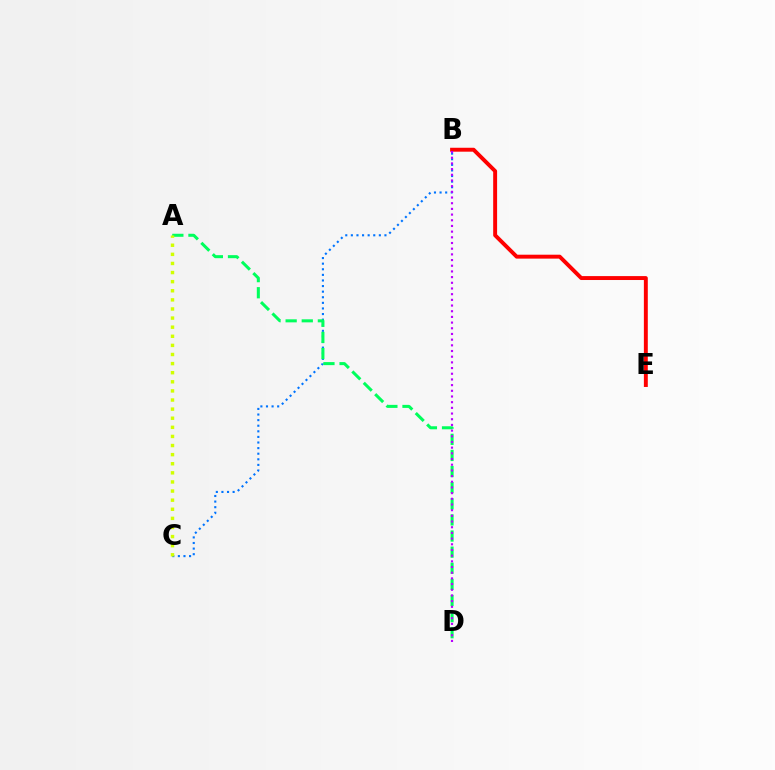{('B', 'E'): [{'color': '#ff0000', 'line_style': 'solid', 'thickness': 2.82}], ('B', 'C'): [{'color': '#0074ff', 'line_style': 'dotted', 'thickness': 1.52}], ('A', 'D'): [{'color': '#00ff5c', 'line_style': 'dashed', 'thickness': 2.19}], ('A', 'C'): [{'color': '#d1ff00', 'line_style': 'dotted', 'thickness': 2.47}], ('B', 'D'): [{'color': '#b900ff', 'line_style': 'dotted', 'thickness': 1.54}]}